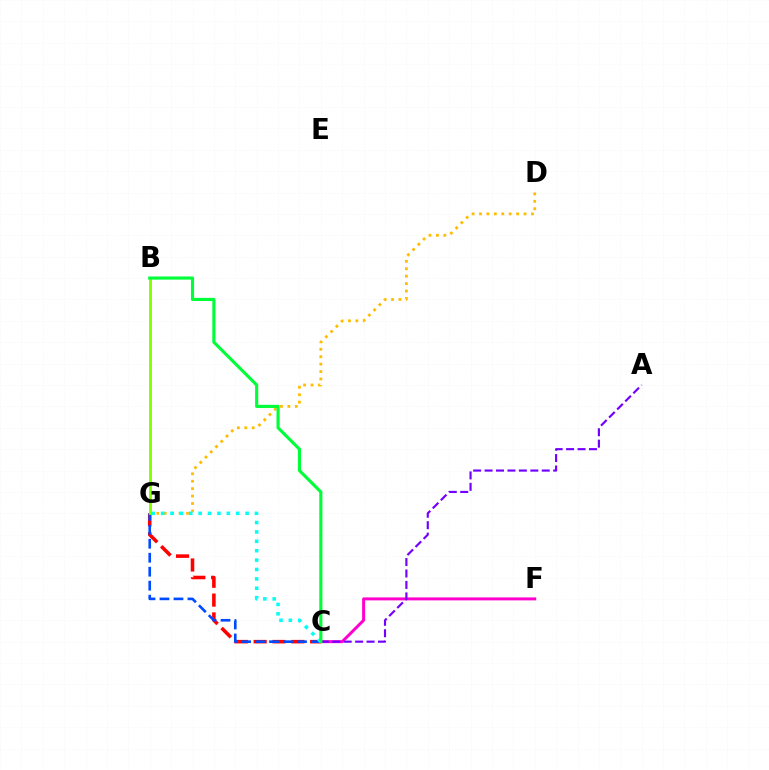{('C', 'G'): [{'color': '#ff0000', 'line_style': 'dashed', 'thickness': 2.56}, {'color': '#004bff', 'line_style': 'dashed', 'thickness': 1.9}, {'color': '#00fff6', 'line_style': 'dotted', 'thickness': 2.55}], ('D', 'G'): [{'color': '#ffbd00', 'line_style': 'dotted', 'thickness': 2.02}], ('C', 'F'): [{'color': '#ff00cf', 'line_style': 'solid', 'thickness': 2.14}], ('B', 'G'): [{'color': '#84ff00', 'line_style': 'solid', 'thickness': 2.06}], ('A', 'C'): [{'color': '#7200ff', 'line_style': 'dashed', 'thickness': 1.55}], ('B', 'C'): [{'color': '#00ff39', 'line_style': 'solid', 'thickness': 2.26}]}